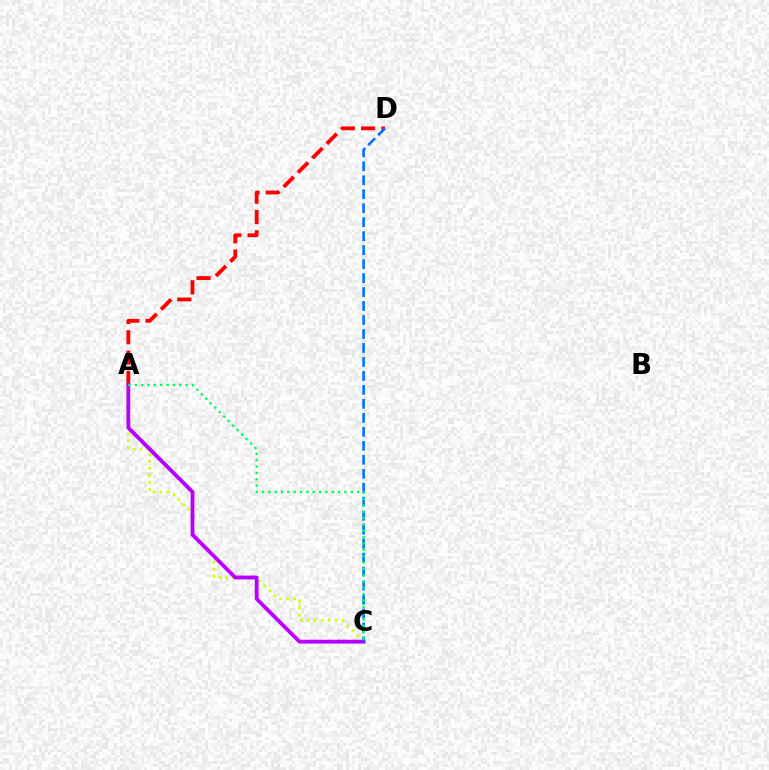{('A', 'D'): [{'color': '#ff0000', 'line_style': 'dashed', 'thickness': 2.76}], ('A', 'C'): [{'color': '#d1ff00', 'line_style': 'dotted', 'thickness': 1.9}, {'color': '#b900ff', 'line_style': 'solid', 'thickness': 2.77}, {'color': '#00ff5c', 'line_style': 'dotted', 'thickness': 1.72}], ('C', 'D'): [{'color': '#0074ff', 'line_style': 'dashed', 'thickness': 1.9}]}